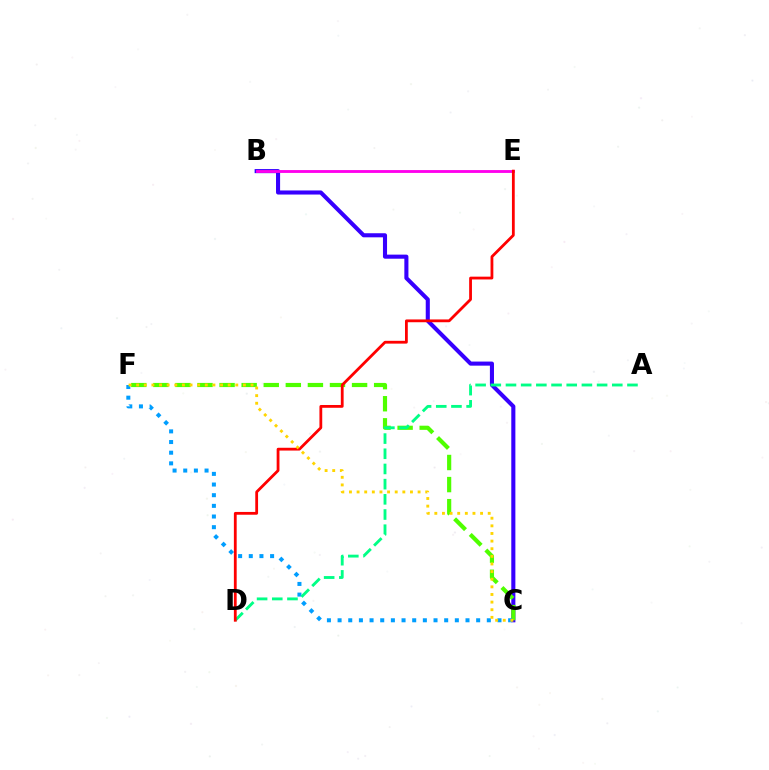{('B', 'C'): [{'color': '#3700ff', 'line_style': 'solid', 'thickness': 2.94}], ('C', 'F'): [{'color': '#4fff00', 'line_style': 'dashed', 'thickness': 3.0}, {'color': '#009eff', 'line_style': 'dotted', 'thickness': 2.9}, {'color': '#ffd500', 'line_style': 'dotted', 'thickness': 2.07}], ('B', 'E'): [{'color': '#ff00ed', 'line_style': 'solid', 'thickness': 2.05}], ('A', 'D'): [{'color': '#00ff86', 'line_style': 'dashed', 'thickness': 2.06}], ('D', 'E'): [{'color': '#ff0000', 'line_style': 'solid', 'thickness': 2.01}]}